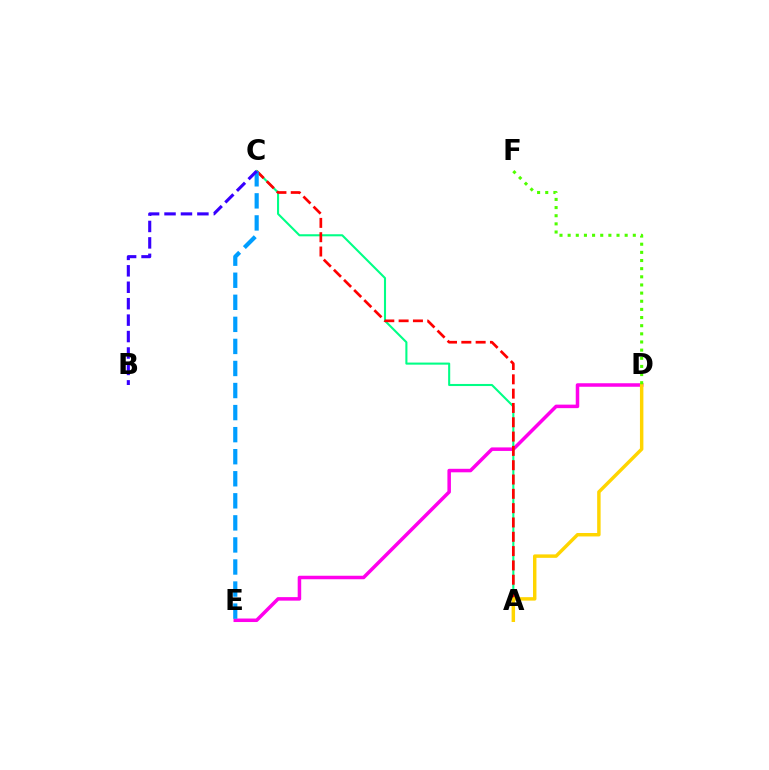{('D', 'E'): [{'color': '#ff00ed', 'line_style': 'solid', 'thickness': 2.53}], ('A', 'C'): [{'color': '#00ff86', 'line_style': 'solid', 'thickness': 1.5}, {'color': '#ff0000', 'line_style': 'dashed', 'thickness': 1.94}], ('A', 'D'): [{'color': '#ffd500', 'line_style': 'solid', 'thickness': 2.48}], ('C', 'E'): [{'color': '#009eff', 'line_style': 'dashed', 'thickness': 3.0}], ('D', 'F'): [{'color': '#4fff00', 'line_style': 'dotted', 'thickness': 2.21}], ('B', 'C'): [{'color': '#3700ff', 'line_style': 'dashed', 'thickness': 2.23}]}